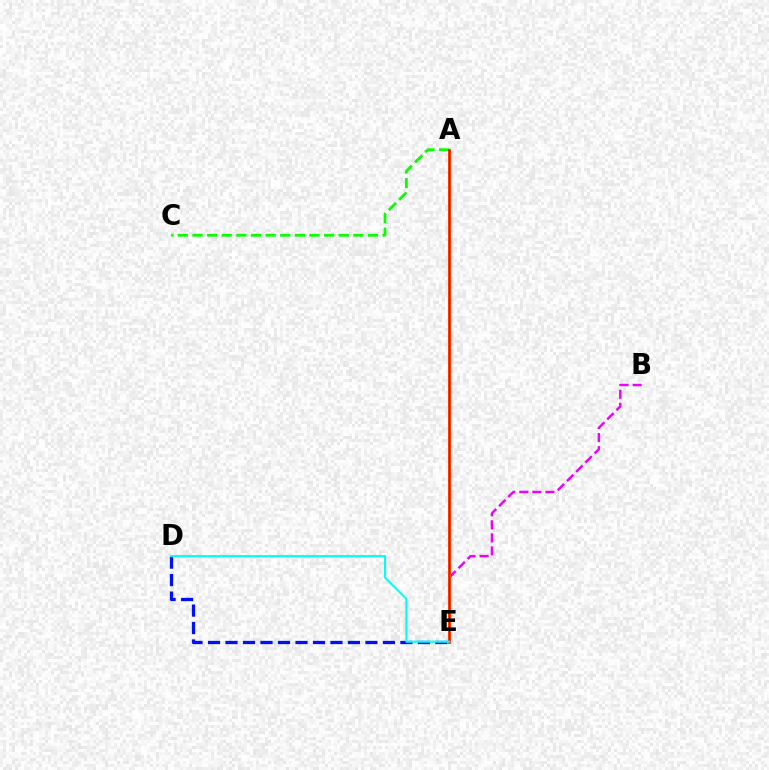{('D', 'E'): [{'color': '#0010ff', 'line_style': 'dashed', 'thickness': 2.38}, {'color': '#00fff6', 'line_style': 'solid', 'thickness': 1.5}], ('B', 'E'): [{'color': '#ee00ff', 'line_style': 'dashed', 'thickness': 1.77}], ('A', 'E'): [{'color': '#fcf500', 'line_style': 'solid', 'thickness': 2.13}, {'color': '#ff0000', 'line_style': 'solid', 'thickness': 1.83}], ('A', 'C'): [{'color': '#08ff00', 'line_style': 'dashed', 'thickness': 1.99}]}